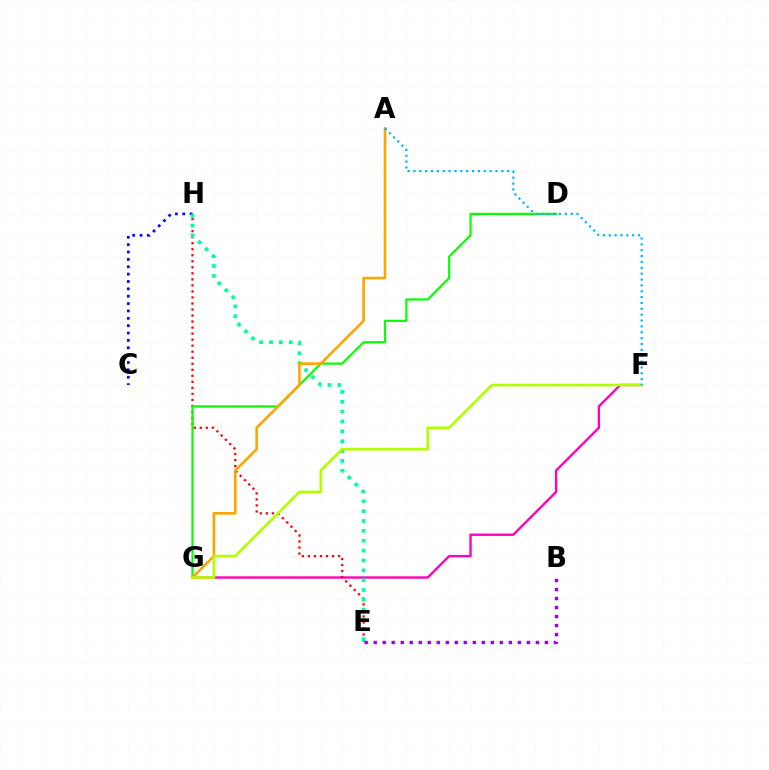{('F', 'G'): [{'color': '#ff00bd', 'line_style': 'solid', 'thickness': 1.7}, {'color': '#b3ff00', 'line_style': 'solid', 'thickness': 1.94}], ('E', 'H'): [{'color': '#ff0000', 'line_style': 'dotted', 'thickness': 1.64}, {'color': '#00ff9d', 'line_style': 'dotted', 'thickness': 2.68}], ('C', 'H'): [{'color': '#0010ff', 'line_style': 'dotted', 'thickness': 2.0}], ('B', 'E'): [{'color': '#9b00ff', 'line_style': 'dotted', 'thickness': 2.45}], ('D', 'G'): [{'color': '#08ff00', 'line_style': 'solid', 'thickness': 1.59}], ('A', 'G'): [{'color': '#ffa500', 'line_style': 'solid', 'thickness': 1.89}], ('A', 'F'): [{'color': '#00b5ff', 'line_style': 'dotted', 'thickness': 1.59}]}